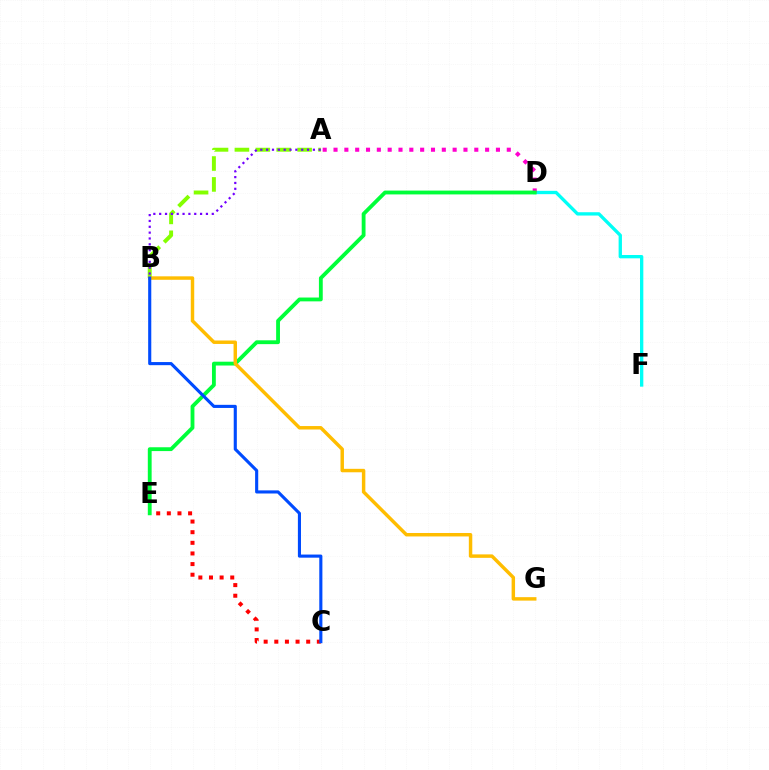{('A', 'B'): [{'color': '#84ff00', 'line_style': 'dashed', 'thickness': 2.84}, {'color': '#7200ff', 'line_style': 'dotted', 'thickness': 1.59}], ('D', 'F'): [{'color': '#00fff6', 'line_style': 'solid', 'thickness': 2.39}], ('C', 'E'): [{'color': '#ff0000', 'line_style': 'dotted', 'thickness': 2.89}], ('A', 'D'): [{'color': '#ff00cf', 'line_style': 'dotted', 'thickness': 2.94}], ('D', 'E'): [{'color': '#00ff39', 'line_style': 'solid', 'thickness': 2.76}], ('B', 'G'): [{'color': '#ffbd00', 'line_style': 'solid', 'thickness': 2.49}], ('B', 'C'): [{'color': '#004bff', 'line_style': 'solid', 'thickness': 2.24}]}